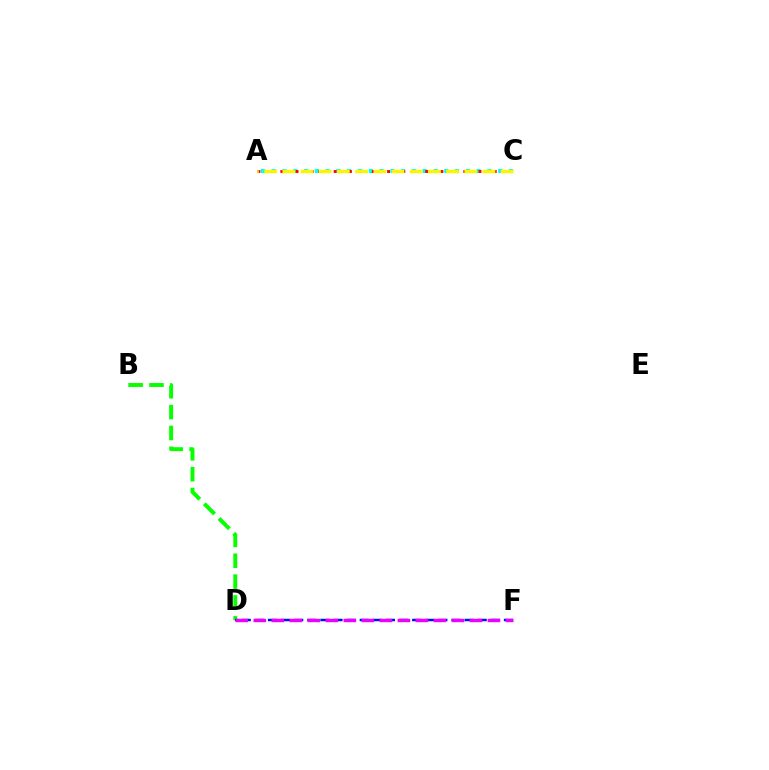{('A', 'C'): [{'color': '#00fff6', 'line_style': 'dotted', 'thickness': 2.93}, {'color': '#ff0000', 'line_style': 'dotted', 'thickness': 2.07}, {'color': '#fcf500', 'line_style': 'dashed', 'thickness': 2.47}], ('B', 'D'): [{'color': '#08ff00', 'line_style': 'dashed', 'thickness': 2.83}], ('D', 'F'): [{'color': '#0010ff', 'line_style': 'dashed', 'thickness': 1.78}, {'color': '#ee00ff', 'line_style': 'dashed', 'thickness': 2.45}]}